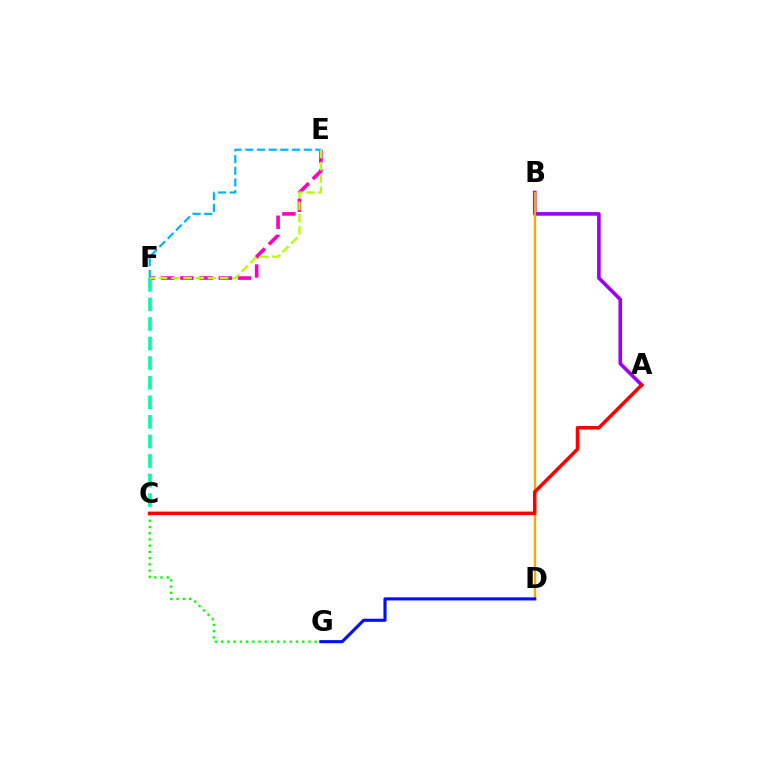{('C', 'G'): [{'color': '#08ff00', 'line_style': 'dotted', 'thickness': 1.69}], ('A', 'B'): [{'color': '#9b00ff', 'line_style': 'solid', 'thickness': 2.59}], ('E', 'F'): [{'color': '#ff00bd', 'line_style': 'dashed', 'thickness': 2.61}, {'color': '#00b5ff', 'line_style': 'dashed', 'thickness': 1.59}, {'color': '#b3ff00', 'line_style': 'dashed', 'thickness': 1.66}], ('C', 'F'): [{'color': '#00ff9d', 'line_style': 'dashed', 'thickness': 2.66}], ('B', 'D'): [{'color': '#ffa500', 'line_style': 'solid', 'thickness': 1.65}], ('A', 'C'): [{'color': '#ff0000', 'line_style': 'solid', 'thickness': 2.53}], ('D', 'G'): [{'color': '#0010ff', 'line_style': 'solid', 'thickness': 2.24}]}